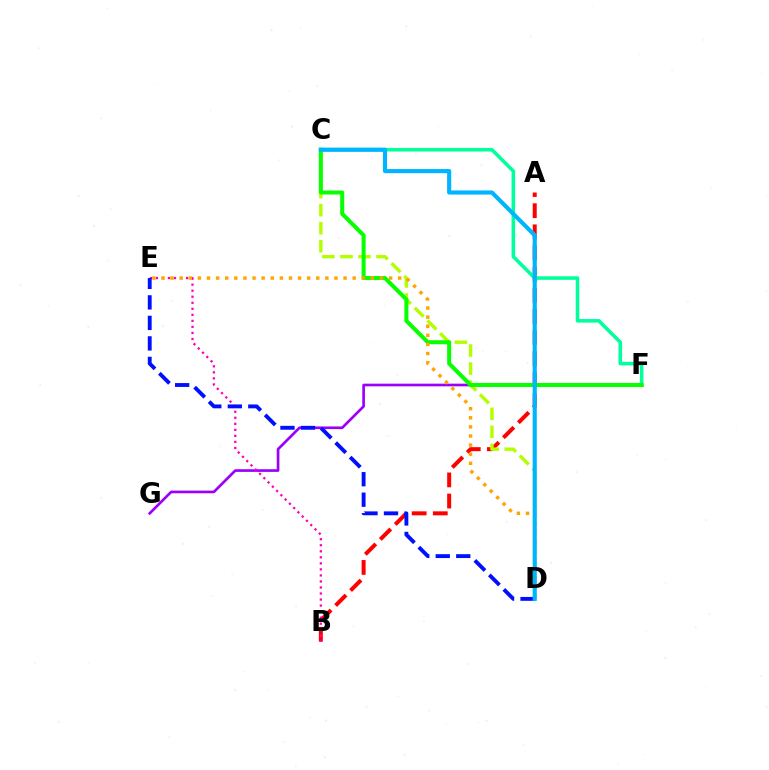{('F', 'G'): [{'color': '#9b00ff', 'line_style': 'solid', 'thickness': 1.92}], ('A', 'B'): [{'color': '#ff0000', 'line_style': 'dashed', 'thickness': 2.87}], ('C', 'F'): [{'color': '#00ff9d', 'line_style': 'solid', 'thickness': 2.56}, {'color': '#08ff00', 'line_style': 'solid', 'thickness': 2.9}], ('C', 'D'): [{'color': '#b3ff00', 'line_style': 'dashed', 'thickness': 2.45}, {'color': '#00b5ff', 'line_style': 'solid', 'thickness': 2.97}], ('B', 'E'): [{'color': '#ff00bd', 'line_style': 'dotted', 'thickness': 1.64}], ('D', 'E'): [{'color': '#0010ff', 'line_style': 'dashed', 'thickness': 2.79}, {'color': '#ffa500', 'line_style': 'dotted', 'thickness': 2.47}]}